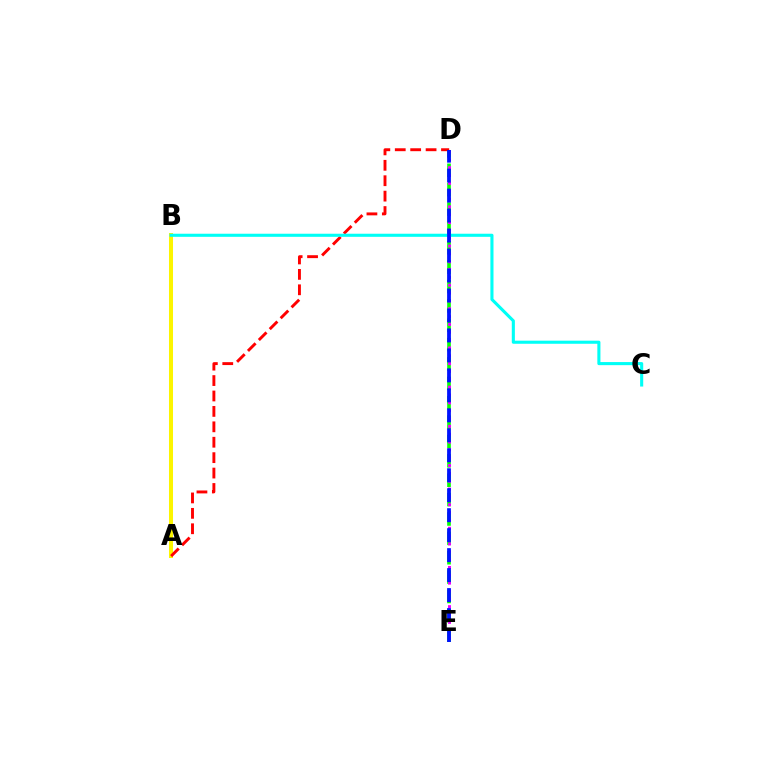{('A', 'B'): [{'color': '#fcf500', 'line_style': 'solid', 'thickness': 2.89}], ('D', 'E'): [{'color': '#08ff00', 'line_style': 'dashed', 'thickness': 2.63}, {'color': '#ee00ff', 'line_style': 'dotted', 'thickness': 2.13}, {'color': '#0010ff', 'line_style': 'dashed', 'thickness': 2.71}], ('A', 'D'): [{'color': '#ff0000', 'line_style': 'dashed', 'thickness': 2.09}], ('B', 'C'): [{'color': '#00fff6', 'line_style': 'solid', 'thickness': 2.23}]}